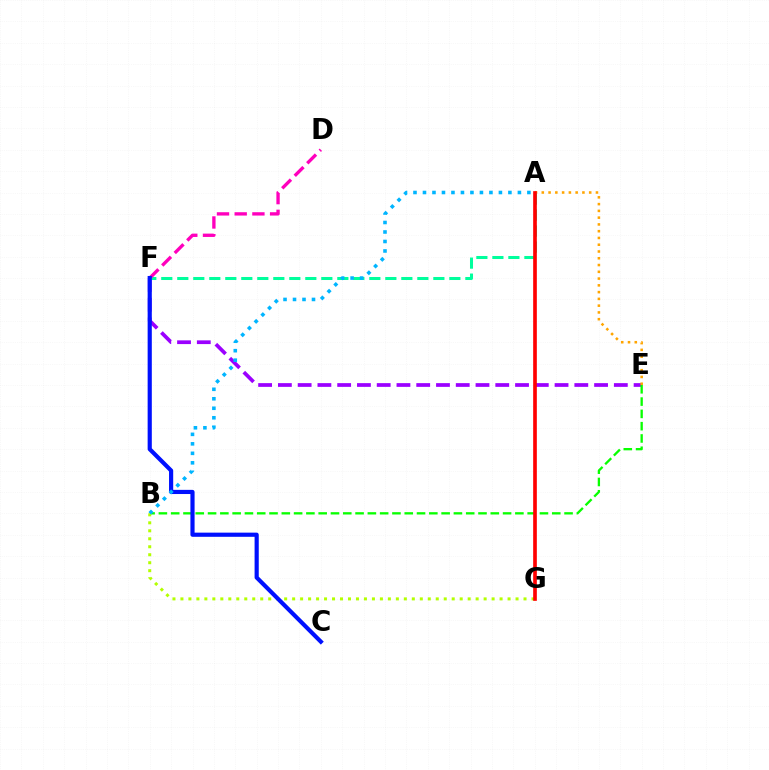{('E', 'F'): [{'color': '#9b00ff', 'line_style': 'dashed', 'thickness': 2.68}], ('A', 'E'): [{'color': '#ffa500', 'line_style': 'dotted', 'thickness': 1.84}], ('A', 'F'): [{'color': '#00ff9d', 'line_style': 'dashed', 'thickness': 2.17}], ('D', 'F'): [{'color': '#ff00bd', 'line_style': 'dashed', 'thickness': 2.4}], ('B', 'E'): [{'color': '#08ff00', 'line_style': 'dashed', 'thickness': 1.67}], ('B', 'G'): [{'color': '#b3ff00', 'line_style': 'dotted', 'thickness': 2.17}], ('C', 'F'): [{'color': '#0010ff', 'line_style': 'solid', 'thickness': 3.0}], ('A', 'B'): [{'color': '#00b5ff', 'line_style': 'dotted', 'thickness': 2.58}], ('A', 'G'): [{'color': '#ff0000', 'line_style': 'solid', 'thickness': 2.64}]}